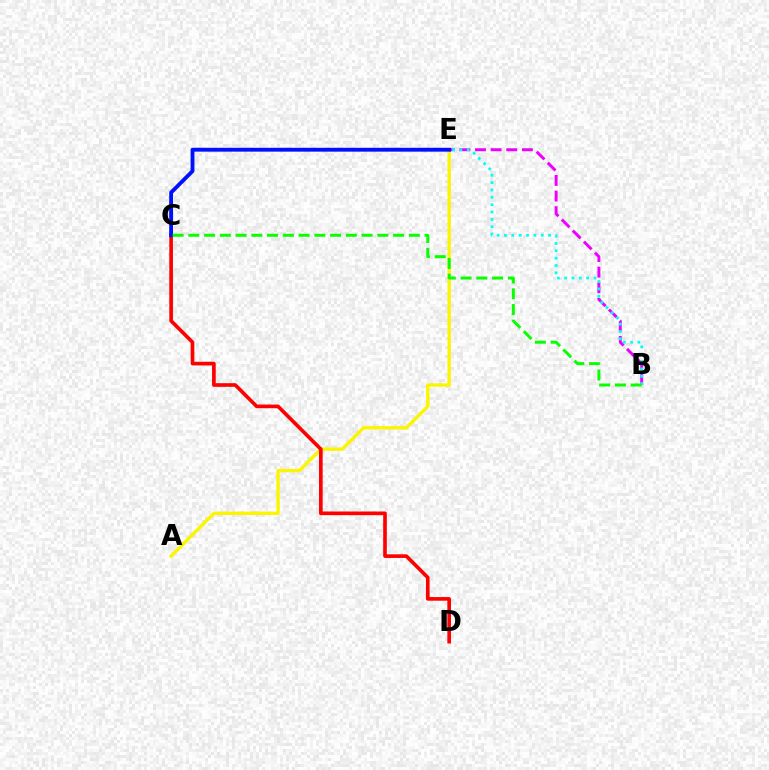{('A', 'E'): [{'color': '#fcf500', 'line_style': 'solid', 'thickness': 2.42}], ('C', 'D'): [{'color': '#ff0000', 'line_style': 'solid', 'thickness': 2.63}], ('B', 'E'): [{'color': '#ee00ff', 'line_style': 'dashed', 'thickness': 2.12}, {'color': '#00fff6', 'line_style': 'dotted', 'thickness': 2.0}], ('C', 'E'): [{'color': '#0010ff', 'line_style': 'solid', 'thickness': 2.78}], ('B', 'C'): [{'color': '#08ff00', 'line_style': 'dashed', 'thickness': 2.14}]}